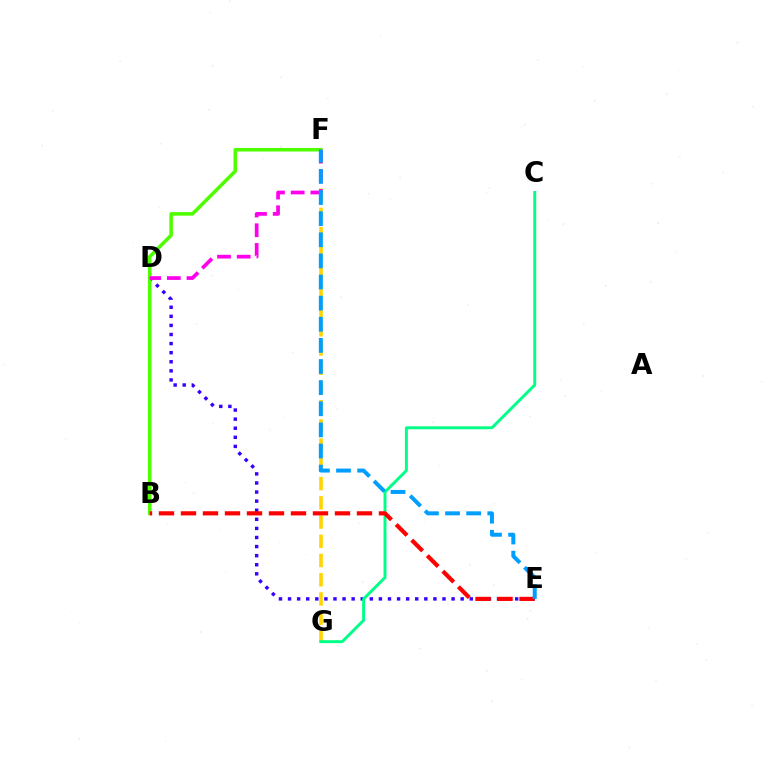{('F', 'G'): [{'color': '#ffd500', 'line_style': 'dashed', 'thickness': 2.61}], ('D', 'E'): [{'color': '#3700ff', 'line_style': 'dotted', 'thickness': 2.47}], ('C', 'G'): [{'color': '#00ff86', 'line_style': 'solid', 'thickness': 2.12}], ('B', 'F'): [{'color': '#4fff00', 'line_style': 'solid', 'thickness': 2.56}], ('B', 'E'): [{'color': '#ff0000', 'line_style': 'dashed', 'thickness': 2.99}], ('D', 'F'): [{'color': '#ff00ed', 'line_style': 'dashed', 'thickness': 2.67}], ('E', 'F'): [{'color': '#009eff', 'line_style': 'dashed', 'thickness': 2.87}]}